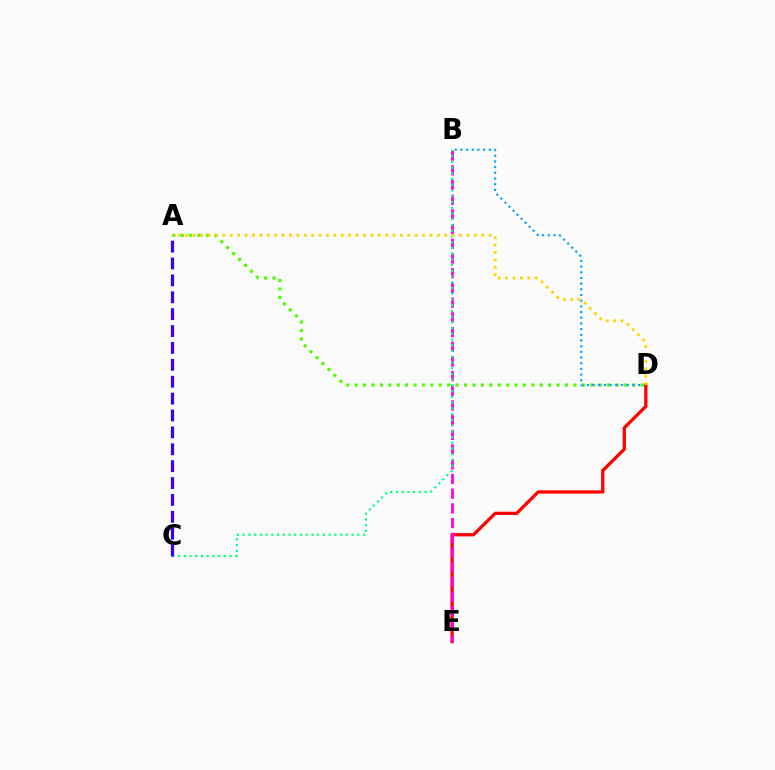{('A', 'D'): [{'color': '#4fff00', 'line_style': 'dotted', 'thickness': 2.29}, {'color': '#ffd500', 'line_style': 'dotted', 'thickness': 2.01}], ('B', 'D'): [{'color': '#009eff', 'line_style': 'dotted', 'thickness': 1.54}], ('D', 'E'): [{'color': '#ff0000', 'line_style': 'solid', 'thickness': 2.35}], ('B', 'E'): [{'color': '#ff00ed', 'line_style': 'dashed', 'thickness': 2.0}], ('B', 'C'): [{'color': '#00ff86', 'line_style': 'dotted', 'thickness': 1.56}], ('A', 'C'): [{'color': '#3700ff', 'line_style': 'dashed', 'thickness': 2.29}]}